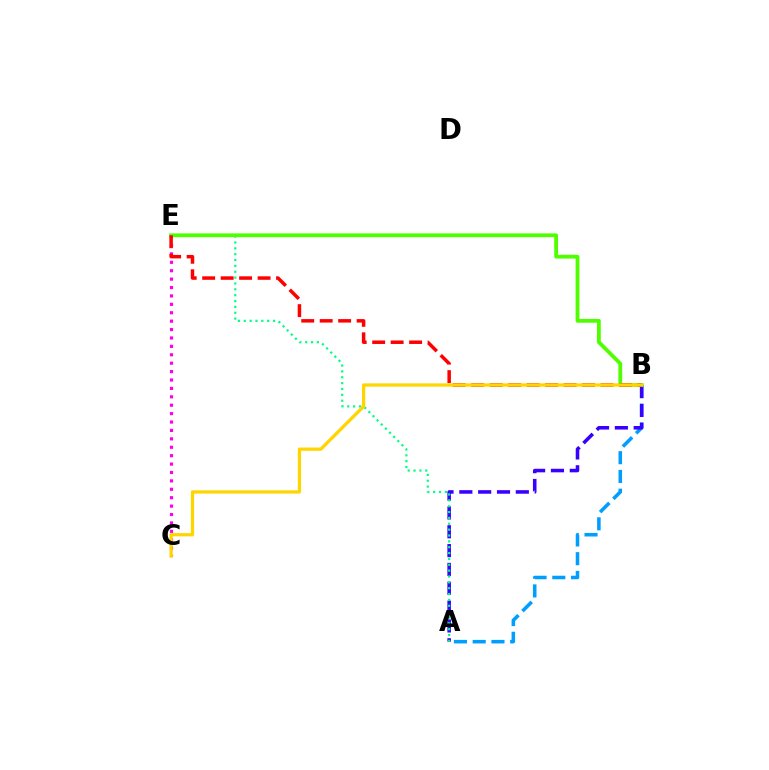{('C', 'E'): [{'color': '#ff00ed', 'line_style': 'dotted', 'thickness': 2.28}], ('A', 'B'): [{'color': '#009eff', 'line_style': 'dashed', 'thickness': 2.55}, {'color': '#3700ff', 'line_style': 'dashed', 'thickness': 2.56}], ('A', 'E'): [{'color': '#00ff86', 'line_style': 'dotted', 'thickness': 1.59}], ('B', 'E'): [{'color': '#4fff00', 'line_style': 'solid', 'thickness': 2.73}, {'color': '#ff0000', 'line_style': 'dashed', 'thickness': 2.51}], ('B', 'C'): [{'color': '#ffd500', 'line_style': 'solid', 'thickness': 2.35}]}